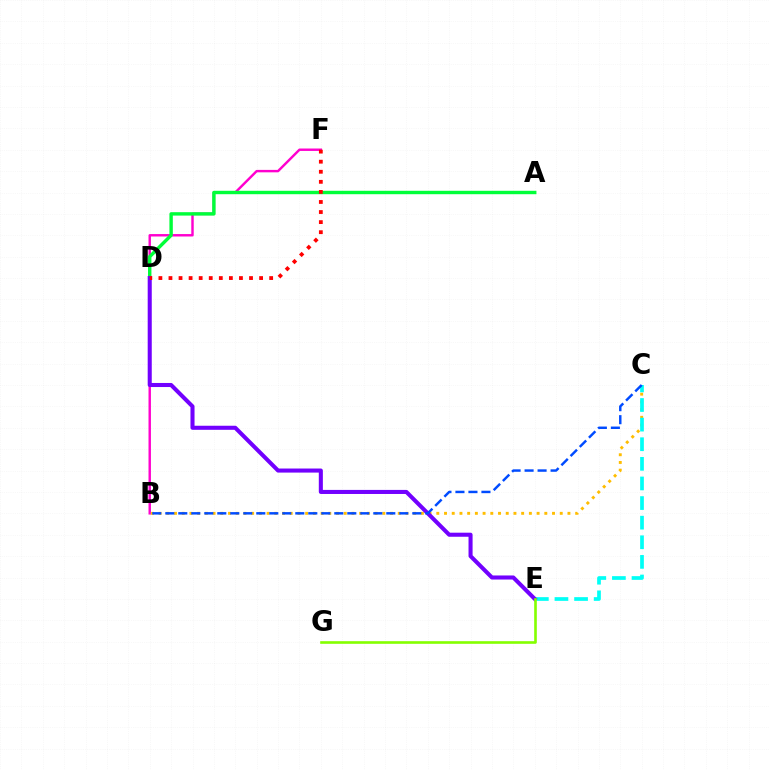{('B', 'F'): [{'color': '#ff00cf', 'line_style': 'solid', 'thickness': 1.75}], ('B', 'C'): [{'color': '#ffbd00', 'line_style': 'dotted', 'thickness': 2.1}, {'color': '#004bff', 'line_style': 'dashed', 'thickness': 1.77}], ('A', 'D'): [{'color': '#00ff39', 'line_style': 'solid', 'thickness': 2.45}], ('C', 'E'): [{'color': '#00fff6', 'line_style': 'dashed', 'thickness': 2.66}], ('D', 'E'): [{'color': '#7200ff', 'line_style': 'solid', 'thickness': 2.92}], ('D', 'F'): [{'color': '#ff0000', 'line_style': 'dotted', 'thickness': 2.74}], ('E', 'G'): [{'color': '#84ff00', 'line_style': 'solid', 'thickness': 1.89}]}